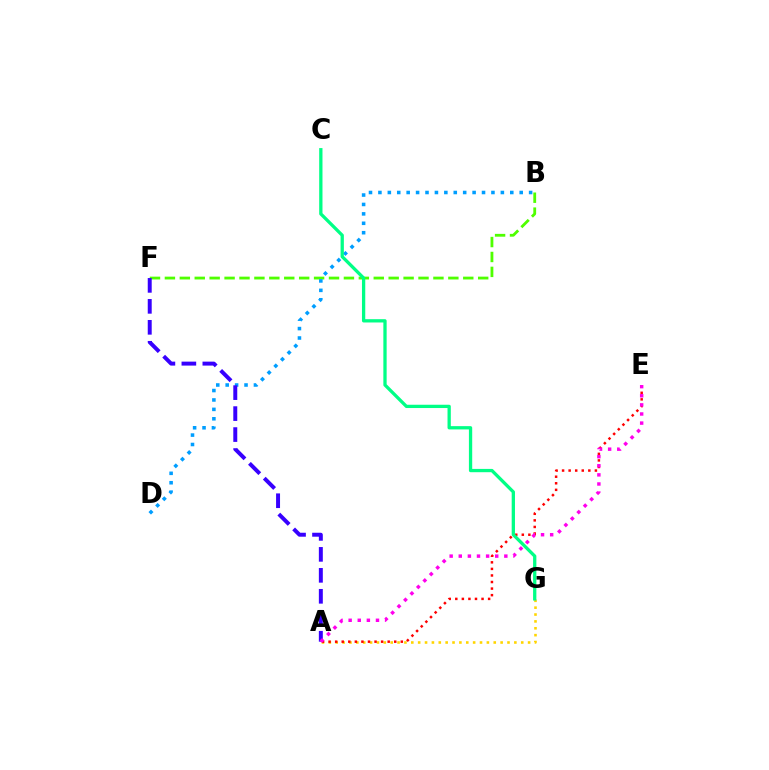{('B', 'F'): [{'color': '#4fff00', 'line_style': 'dashed', 'thickness': 2.03}], ('A', 'G'): [{'color': '#ffd500', 'line_style': 'dotted', 'thickness': 1.87}], ('A', 'E'): [{'color': '#ff0000', 'line_style': 'dotted', 'thickness': 1.78}, {'color': '#ff00ed', 'line_style': 'dotted', 'thickness': 2.48}], ('B', 'D'): [{'color': '#009eff', 'line_style': 'dotted', 'thickness': 2.56}], ('A', 'F'): [{'color': '#3700ff', 'line_style': 'dashed', 'thickness': 2.85}], ('C', 'G'): [{'color': '#00ff86', 'line_style': 'solid', 'thickness': 2.37}]}